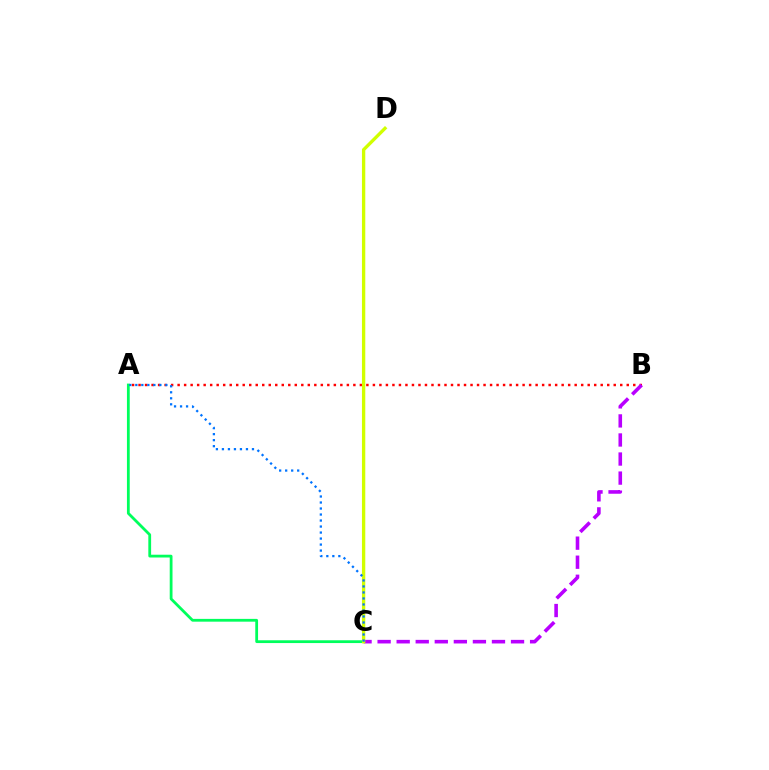{('A', 'B'): [{'color': '#ff0000', 'line_style': 'dotted', 'thickness': 1.77}], ('B', 'C'): [{'color': '#b900ff', 'line_style': 'dashed', 'thickness': 2.59}], ('A', 'C'): [{'color': '#00ff5c', 'line_style': 'solid', 'thickness': 2.01}, {'color': '#0074ff', 'line_style': 'dotted', 'thickness': 1.63}], ('C', 'D'): [{'color': '#d1ff00', 'line_style': 'solid', 'thickness': 2.4}]}